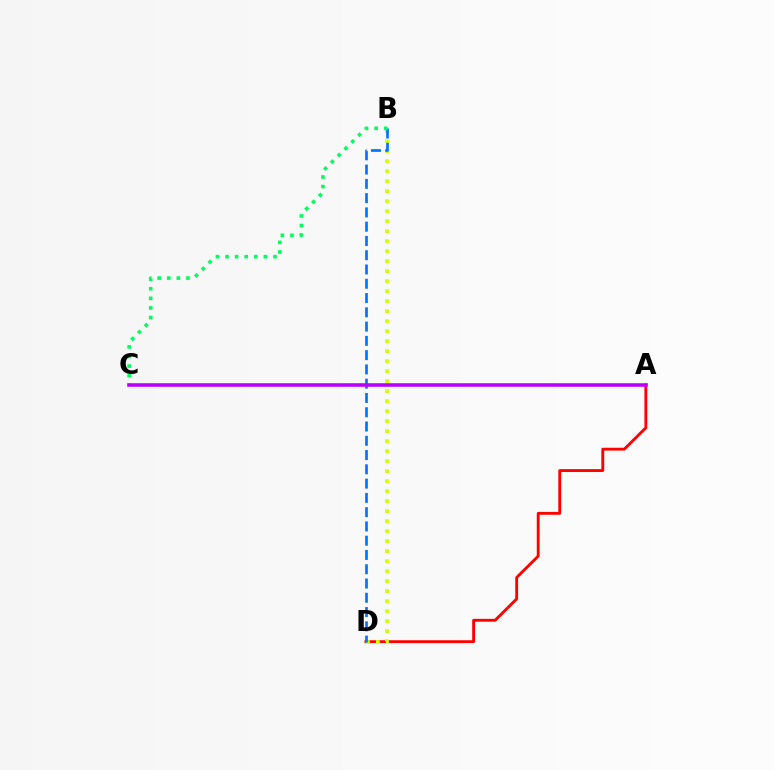{('A', 'D'): [{'color': '#ff0000', 'line_style': 'solid', 'thickness': 2.05}], ('B', 'D'): [{'color': '#d1ff00', 'line_style': 'dotted', 'thickness': 2.72}, {'color': '#0074ff', 'line_style': 'dashed', 'thickness': 1.94}], ('B', 'C'): [{'color': '#00ff5c', 'line_style': 'dotted', 'thickness': 2.6}], ('A', 'C'): [{'color': '#b900ff', 'line_style': 'solid', 'thickness': 2.57}]}